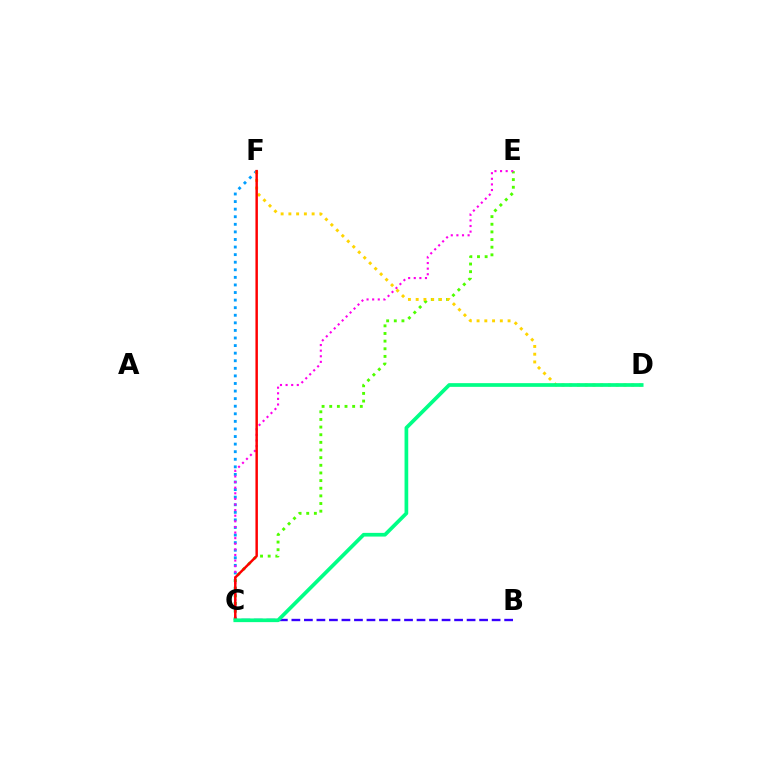{('C', 'F'): [{'color': '#009eff', 'line_style': 'dotted', 'thickness': 2.06}, {'color': '#ff0000', 'line_style': 'solid', 'thickness': 1.77}], ('C', 'E'): [{'color': '#4fff00', 'line_style': 'dotted', 'thickness': 2.08}, {'color': '#ff00ed', 'line_style': 'dotted', 'thickness': 1.52}], ('B', 'C'): [{'color': '#3700ff', 'line_style': 'dashed', 'thickness': 1.7}], ('D', 'F'): [{'color': '#ffd500', 'line_style': 'dotted', 'thickness': 2.11}], ('C', 'D'): [{'color': '#00ff86', 'line_style': 'solid', 'thickness': 2.66}]}